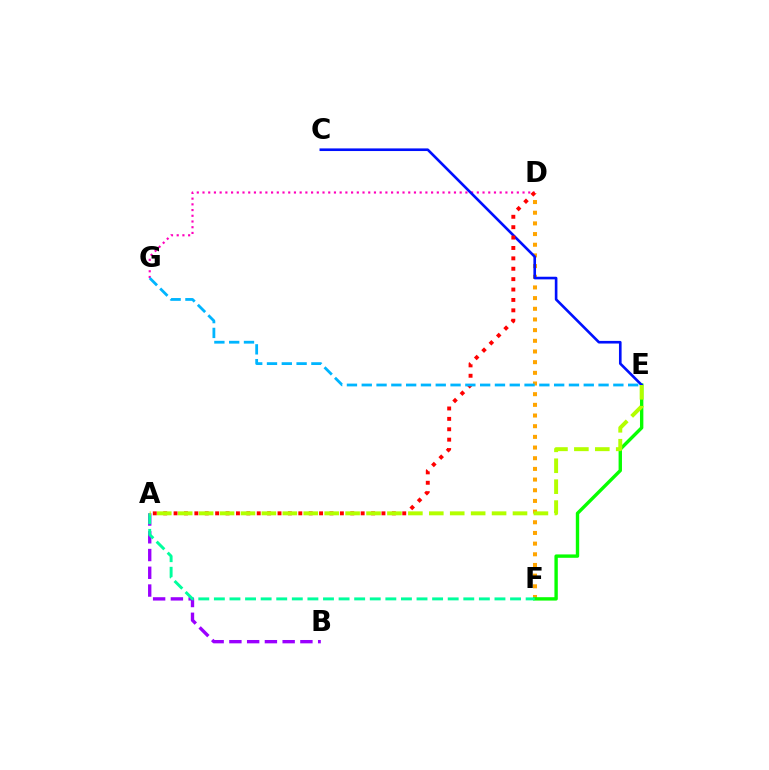{('D', 'G'): [{'color': '#ff00bd', 'line_style': 'dotted', 'thickness': 1.55}], ('A', 'B'): [{'color': '#9b00ff', 'line_style': 'dashed', 'thickness': 2.41}], ('D', 'F'): [{'color': '#ffa500', 'line_style': 'dotted', 'thickness': 2.9}], ('E', 'F'): [{'color': '#08ff00', 'line_style': 'solid', 'thickness': 2.43}], ('C', 'E'): [{'color': '#0010ff', 'line_style': 'solid', 'thickness': 1.89}], ('A', 'D'): [{'color': '#ff0000', 'line_style': 'dotted', 'thickness': 2.82}], ('A', 'F'): [{'color': '#00ff9d', 'line_style': 'dashed', 'thickness': 2.12}], ('A', 'E'): [{'color': '#b3ff00', 'line_style': 'dashed', 'thickness': 2.84}], ('E', 'G'): [{'color': '#00b5ff', 'line_style': 'dashed', 'thickness': 2.01}]}